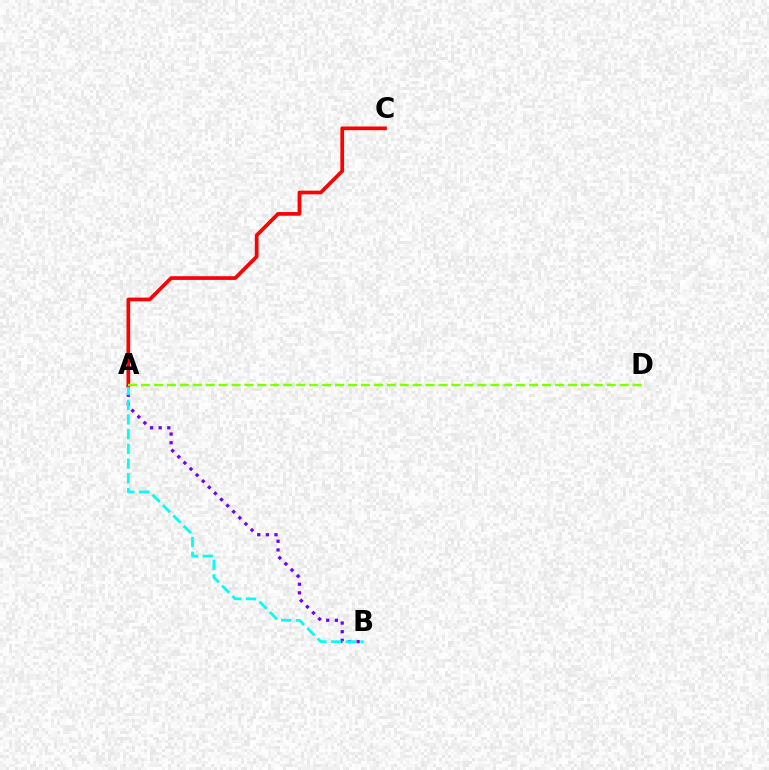{('A', 'B'): [{'color': '#7200ff', 'line_style': 'dotted', 'thickness': 2.35}, {'color': '#00fff6', 'line_style': 'dashed', 'thickness': 2.0}], ('A', 'C'): [{'color': '#ff0000', 'line_style': 'solid', 'thickness': 2.66}], ('A', 'D'): [{'color': '#84ff00', 'line_style': 'dashed', 'thickness': 1.76}]}